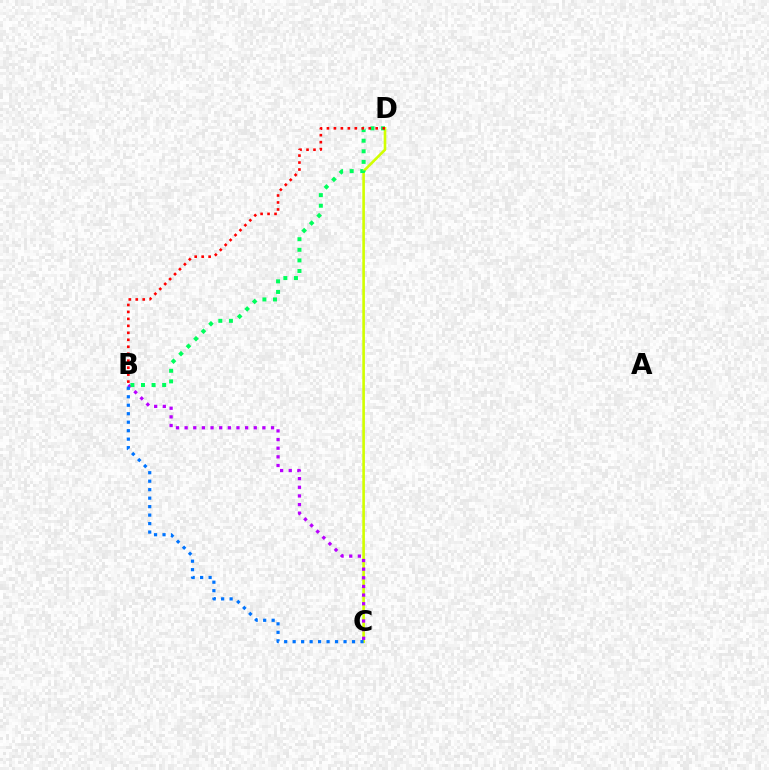{('C', 'D'): [{'color': '#d1ff00', 'line_style': 'solid', 'thickness': 1.89}], ('B', 'C'): [{'color': '#b900ff', 'line_style': 'dotted', 'thickness': 2.35}, {'color': '#0074ff', 'line_style': 'dotted', 'thickness': 2.3}], ('B', 'D'): [{'color': '#00ff5c', 'line_style': 'dotted', 'thickness': 2.88}, {'color': '#ff0000', 'line_style': 'dotted', 'thickness': 1.89}]}